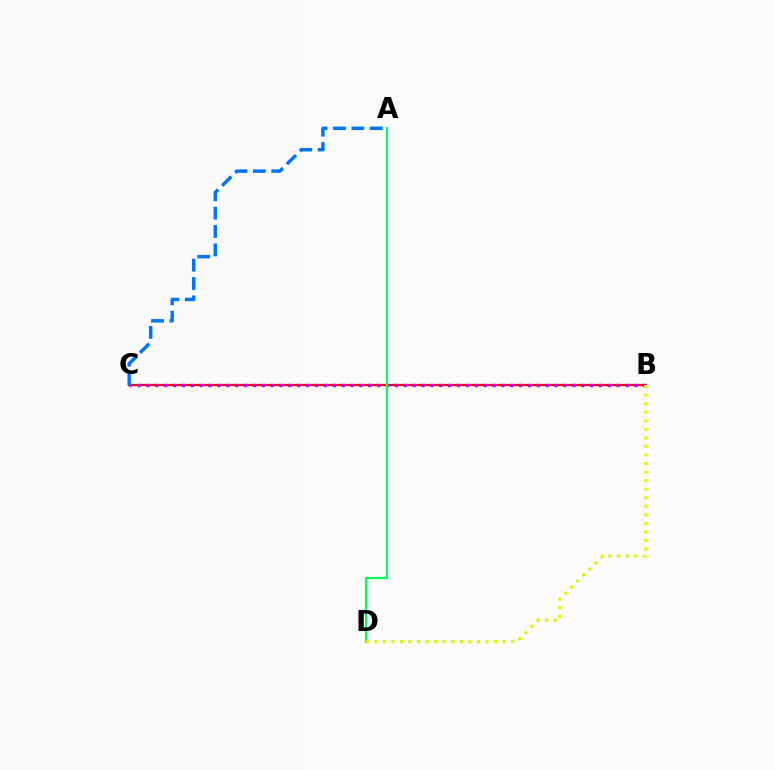{('B', 'C'): [{'color': '#ff0000', 'line_style': 'solid', 'thickness': 1.61}, {'color': '#b900ff', 'line_style': 'dotted', 'thickness': 2.41}], ('A', 'C'): [{'color': '#0074ff', 'line_style': 'dashed', 'thickness': 2.5}], ('A', 'D'): [{'color': '#00ff5c', 'line_style': 'solid', 'thickness': 1.53}], ('B', 'D'): [{'color': '#d1ff00', 'line_style': 'dotted', 'thickness': 2.32}]}